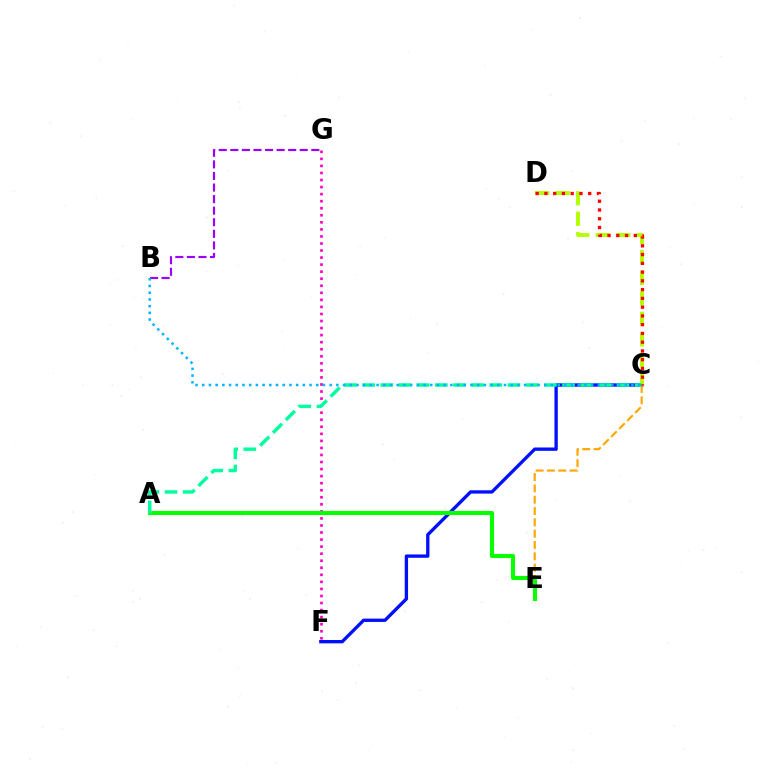{('C', 'F'): [{'color': '#0010ff', 'line_style': 'solid', 'thickness': 2.4}], ('C', 'D'): [{'color': '#b3ff00', 'line_style': 'dashed', 'thickness': 2.79}, {'color': '#ff0000', 'line_style': 'dotted', 'thickness': 2.38}], ('C', 'E'): [{'color': '#ffa500', 'line_style': 'dashed', 'thickness': 1.54}], ('F', 'G'): [{'color': '#ff00bd', 'line_style': 'dotted', 'thickness': 1.92}], ('A', 'E'): [{'color': '#08ff00', 'line_style': 'solid', 'thickness': 2.94}], ('A', 'C'): [{'color': '#00ff9d', 'line_style': 'dashed', 'thickness': 2.47}], ('B', 'G'): [{'color': '#9b00ff', 'line_style': 'dashed', 'thickness': 1.57}], ('B', 'C'): [{'color': '#00b5ff', 'line_style': 'dotted', 'thickness': 1.82}]}